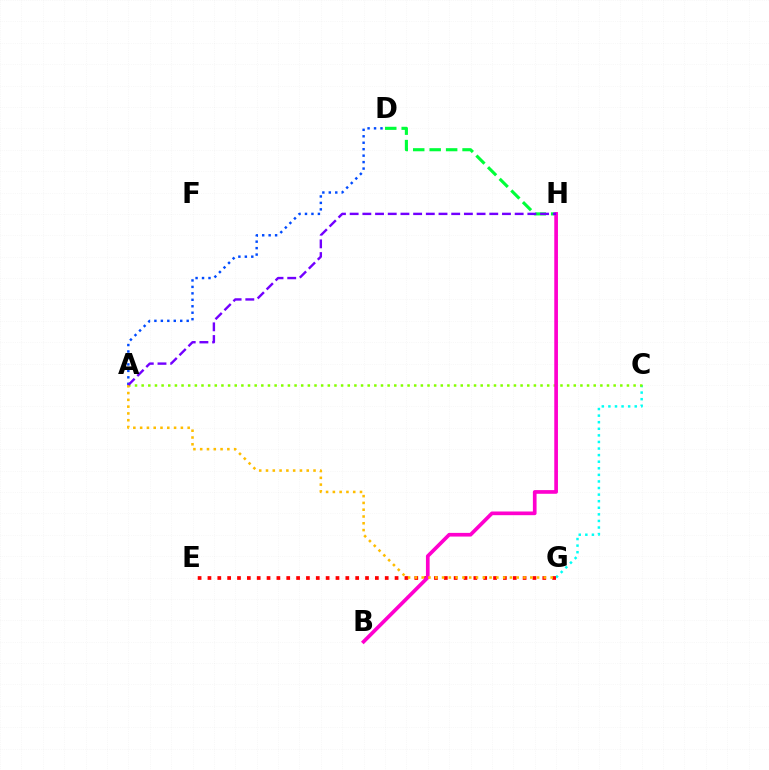{('D', 'H'): [{'color': '#00ff39', 'line_style': 'dashed', 'thickness': 2.24}], ('C', 'G'): [{'color': '#00fff6', 'line_style': 'dotted', 'thickness': 1.79}], ('A', 'C'): [{'color': '#84ff00', 'line_style': 'dotted', 'thickness': 1.81}], ('A', 'D'): [{'color': '#004bff', 'line_style': 'dotted', 'thickness': 1.75}], ('E', 'G'): [{'color': '#ff0000', 'line_style': 'dotted', 'thickness': 2.68}], ('B', 'H'): [{'color': '#ff00cf', 'line_style': 'solid', 'thickness': 2.65}], ('A', 'G'): [{'color': '#ffbd00', 'line_style': 'dotted', 'thickness': 1.84}], ('A', 'H'): [{'color': '#7200ff', 'line_style': 'dashed', 'thickness': 1.72}]}